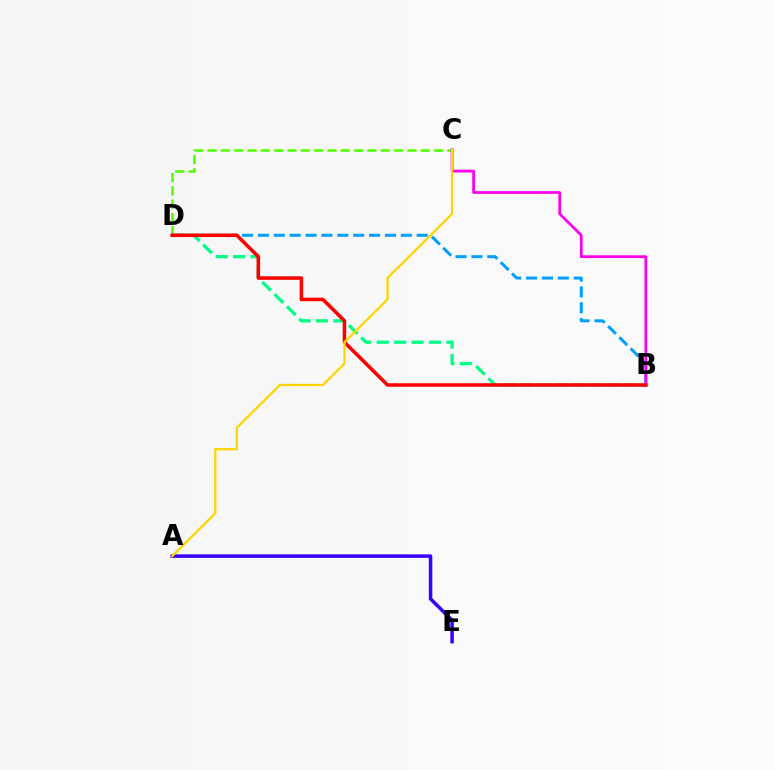{('A', 'E'): [{'color': '#3700ff', 'line_style': 'solid', 'thickness': 2.52}], ('B', 'D'): [{'color': '#009eff', 'line_style': 'dashed', 'thickness': 2.16}, {'color': '#00ff86', 'line_style': 'dashed', 'thickness': 2.36}, {'color': '#ff0000', 'line_style': 'solid', 'thickness': 2.56}], ('C', 'D'): [{'color': '#4fff00', 'line_style': 'dashed', 'thickness': 1.81}], ('B', 'C'): [{'color': '#ff00ed', 'line_style': 'solid', 'thickness': 1.99}], ('A', 'C'): [{'color': '#ffd500', 'line_style': 'solid', 'thickness': 1.64}]}